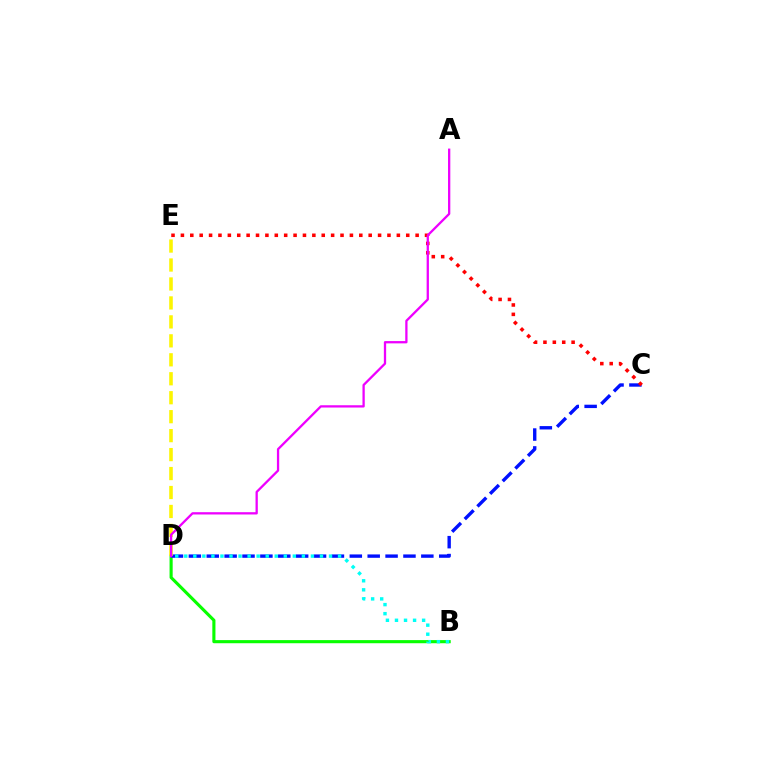{('B', 'D'): [{'color': '#08ff00', 'line_style': 'solid', 'thickness': 2.24}, {'color': '#00fff6', 'line_style': 'dotted', 'thickness': 2.46}], ('C', 'D'): [{'color': '#0010ff', 'line_style': 'dashed', 'thickness': 2.43}], ('C', 'E'): [{'color': '#ff0000', 'line_style': 'dotted', 'thickness': 2.55}], ('D', 'E'): [{'color': '#fcf500', 'line_style': 'dashed', 'thickness': 2.58}], ('A', 'D'): [{'color': '#ee00ff', 'line_style': 'solid', 'thickness': 1.65}]}